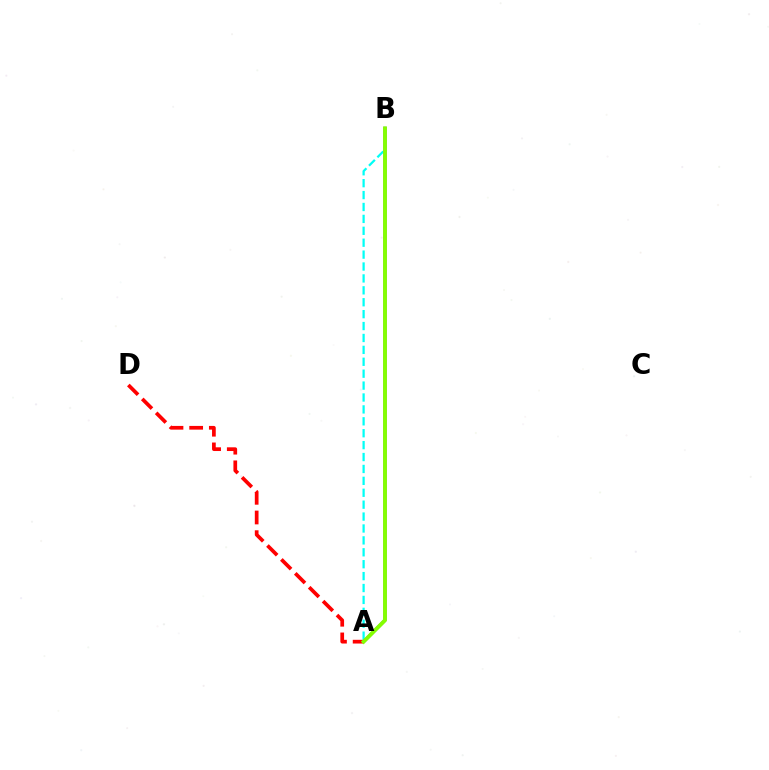{('A', 'D'): [{'color': '#ff0000', 'line_style': 'dashed', 'thickness': 2.67}], ('A', 'B'): [{'color': '#00fff6', 'line_style': 'dashed', 'thickness': 1.62}, {'color': '#7200ff', 'line_style': 'solid', 'thickness': 2.18}, {'color': '#84ff00', 'line_style': 'solid', 'thickness': 2.78}]}